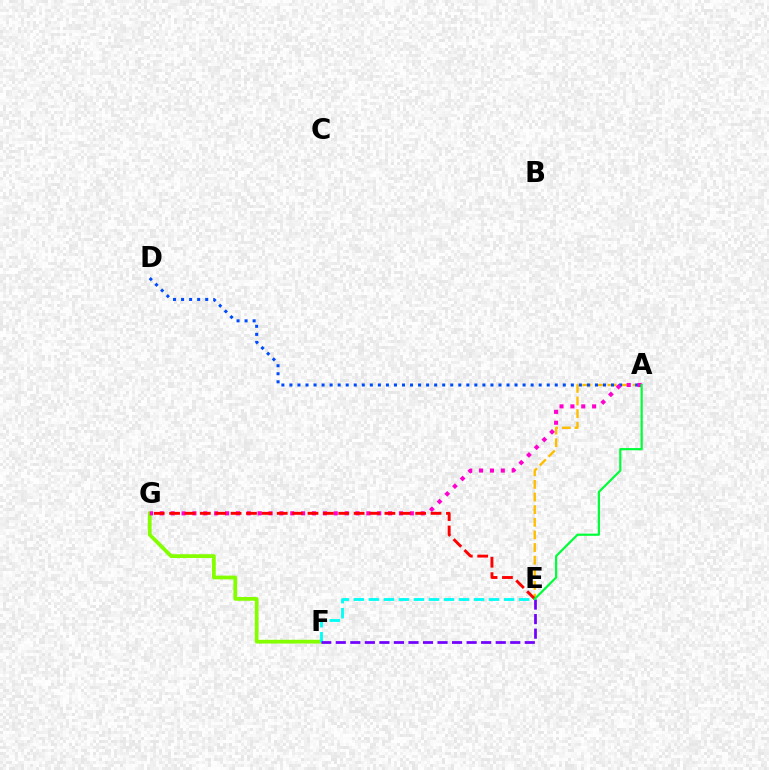{('A', 'E'): [{'color': '#ffbd00', 'line_style': 'dashed', 'thickness': 1.72}, {'color': '#00ff39', 'line_style': 'solid', 'thickness': 1.58}], ('F', 'G'): [{'color': '#84ff00', 'line_style': 'solid', 'thickness': 2.71}], ('E', 'F'): [{'color': '#00fff6', 'line_style': 'dashed', 'thickness': 2.04}, {'color': '#7200ff', 'line_style': 'dashed', 'thickness': 1.98}], ('A', 'D'): [{'color': '#004bff', 'line_style': 'dotted', 'thickness': 2.18}], ('A', 'G'): [{'color': '#ff00cf', 'line_style': 'dotted', 'thickness': 2.95}], ('E', 'G'): [{'color': '#ff0000', 'line_style': 'dashed', 'thickness': 2.09}]}